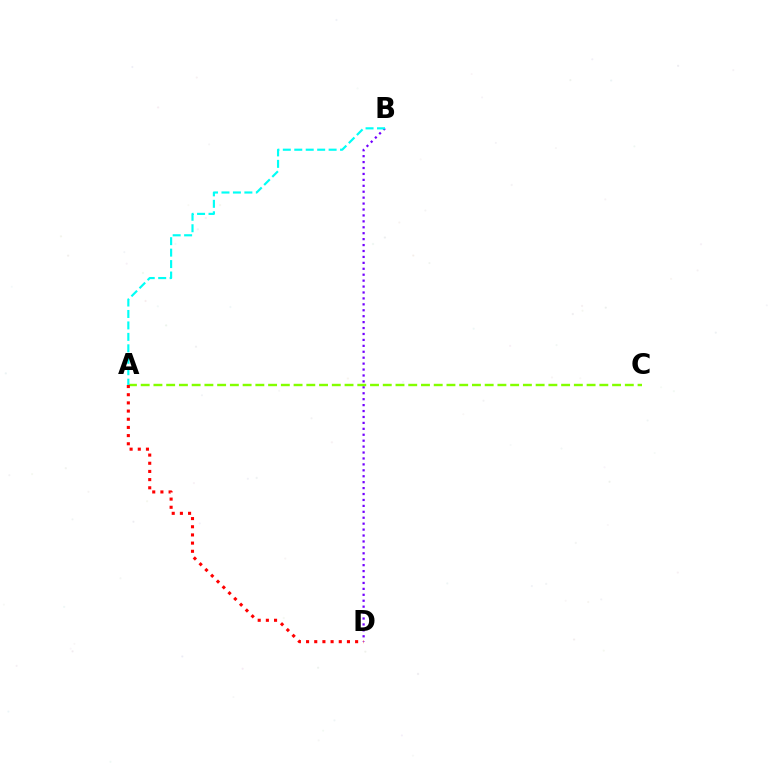{('B', 'D'): [{'color': '#7200ff', 'line_style': 'dotted', 'thickness': 1.61}], ('A', 'C'): [{'color': '#84ff00', 'line_style': 'dashed', 'thickness': 1.73}], ('A', 'B'): [{'color': '#00fff6', 'line_style': 'dashed', 'thickness': 1.56}], ('A', 'D'): [{'color': '#ff0000', 'line_style': 'dotted', 'thickness': 2.22}]}